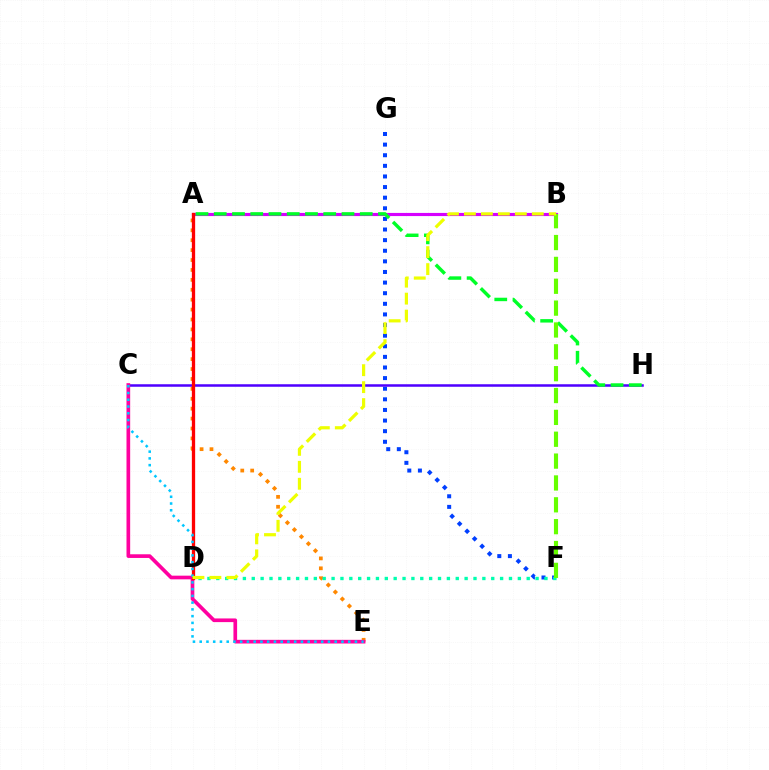{('A', 'B'): [{'color': '#d600ff', 'line_style': 'solid', 'thickness': 2.26}], ('F', 'G'): [{'color': '#003fff', 'line_style': 'dotted', 'thickness': 2.88}], ('C', 'H'): [{'color': '#4f00ff', 'line_style': 'solid', 'thickness': 1.81}], ('A', 'E'): [{'color': '#ff8800', 'line_style': 'dotted', 'thickness': 2.69}], ('C', 'E'): [{'color': '#ff00a0', 'line_style': 'solid', 'thickness': 2.64}, {'color': '#00c7ff', 'line_style': 'dotted', 'thickness': 1.83}], ('A', 'H'): [{'color': '#00ff27', 'line_style': 'dashed', 'thickness': 2.48}], ('A', 'D'): [{'color': '#ff0000', 'line_style': 'solid', 'thickness': 2.38}], ('D', 'F'): [{'color': '#00ffaf', 'line_style': 'dotted', 'thickness': 2.41}], ('B', 'F'): [{'color': '#66ff00', 'line_style': 'dashed', 'thickness': 2.97}], ('B', 'D'): [{'color': '#eeff00', 'line_style': 'dashed', 'thickness': 2.31}]}